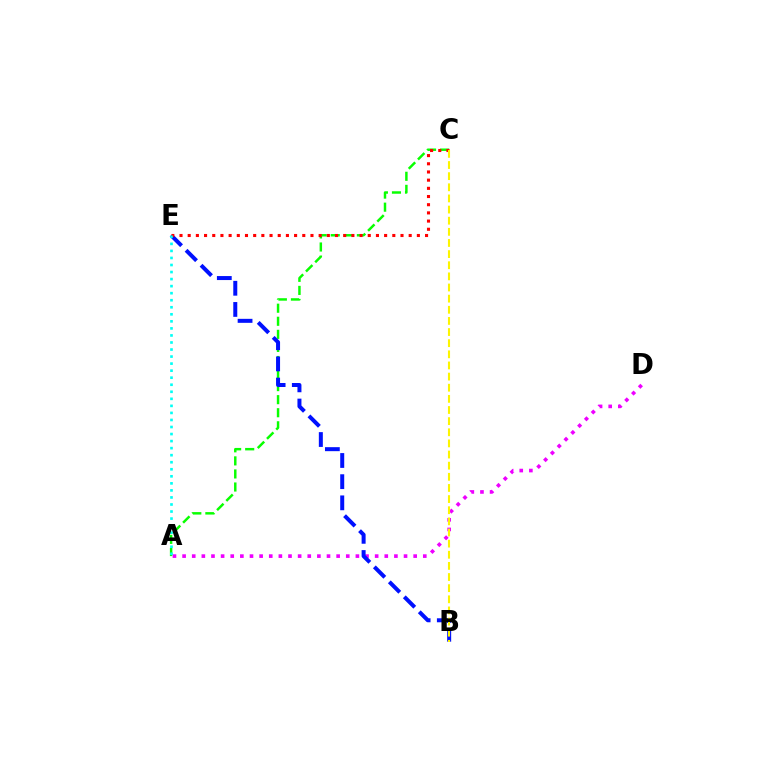{('A', 'C'): [{'color': '#08ff00', 'line_style': 'dashed', 'thickness': 1.77}], ('A', 'D'): [{'color': '#ee00ff', 'line_style': 'dotted', 'thickness': 2.62}], ('B', 'E'): [{'color': '#0010ff', 'line_style': 'dashed', 'thickness': 2.88}], ('C', 'E'): [{'color': '#ff0000', 'line_style': 'dotted', 'thickness': 2.22}], ('B', 'C'): [{'color': '#fcf500', 'line_style': 'dashed', 'thickness': 1.51}], ('A', 'E'): [{'color': '#00fff6', 'line_style': 'dotted', 'thickness': 1.91}]}